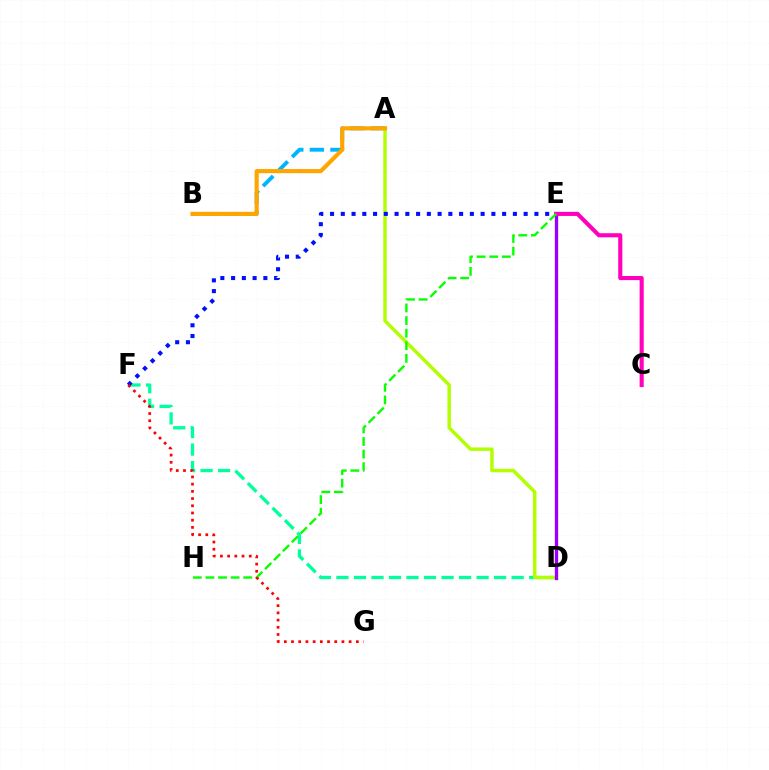{('D', 'F'): [{'color': '#00ff9d', 'line_style': 'dashed', 'thickness': 2.38}], ('A', 'B'): [{'color': '#00b5ff', 'line_style': 'dashed', 'thickness': 2.8}, {'color': '#ffa500', 'line_style': 'solid', 'thickness': 2.97}], ('A', 'D'): [{'color': '#b3ff00', 'line_style': 'solid', 'thickness': 2.49}], ('D', 'E'): [{'color': '#9b00ff', 'line_style': 'solid', 'thickness': 2.41}], ('E', 'F'): [{'color': '#0010ff', 'line_style': 'dotted', 'thickness': 2.92}], ('C', 'E'): [{'color': '#ff00bd', 'line_style': 'solid', 'thickness': 2.95}], ('E', 'H'): [{'color': '#08ff00', 'line_style': 'dashed', 'thickness': 1.71}], ('F', 'G'): [{'color': '#ff0000', 'line_style': 'dotted', 'thickness': 1.96}]}